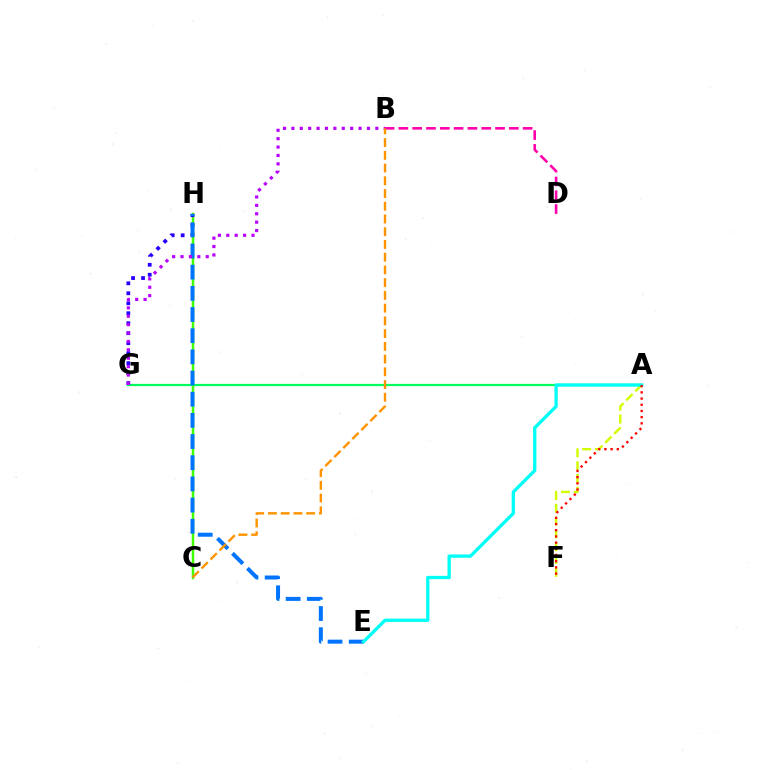{('A', 'F'): [{'color': '#d1ff00', 'line_style': 'dashed', 'thickness': 1.74}, {'color': '#ff0000', 'line_style': 'dotted', 'thickness': 1.68}], ('C', 'H'): [{'color': '#3dff00', 'line_style': 'solid', 'thickness': 1.79}], ('B', 'D'): [{'color': '#ff00ac', 'line_style': 'dashed', 'thickness': 1.88}], ('A', 'G'): [{'color': '#00ff5c', 'line_style': 'solid', 'thickness': 1.6}], ('G', 'H'): [{'color': '#2500ff', 'line_style': 'dotted', 'thickness': 2.71}], ('E', 'H'): [{'color': '#0074ff', 'line_style': 'dashed', 'thickness': 2.88}], ('A', 'E'): [{'color': '#00fff6', 'line_style': 'solid', 'thickness': 2.38}], ('B', 'G'): [{'color': '#b900ff', 'line_style': 'dotted', 'thickness': 2.28}], ('B', 'C'): [{'color': '#ff9400', 'line_style': 'dashed', 'thickness': 1.73}]}